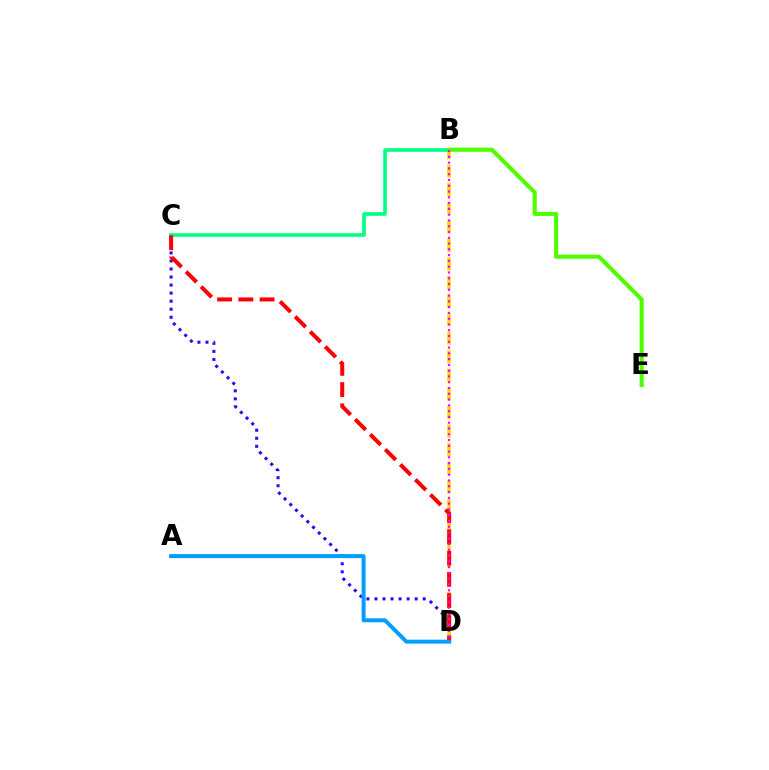{('C', 'D'): [{'color': '#3700ff', 'line_style': 'dotted', 'thickness': 2.19}, {'color': '#ff0000', 'line_style': 'dashed', 'thickness': 2.89}], ('B', 'C'): [{'color': '#00ff86', 'line_style': 'solid', 'thickness': 2.6}], ('B', 'D'): [{'color': '#ffd500', 'line_style': 'dashed', 'thickness': 2.52}, {'color': '#ff00ed', 'line_style': 'dotted', 'thickness': 1.57}], ('B', 'E'): [{'color': '#4fff00', 'line_style': 'solid', 'thickness': 2.96}], ('A', 'D'): [{'color': '#009eff', 'line_style': 'solid', 'thickness': 2.86}]}